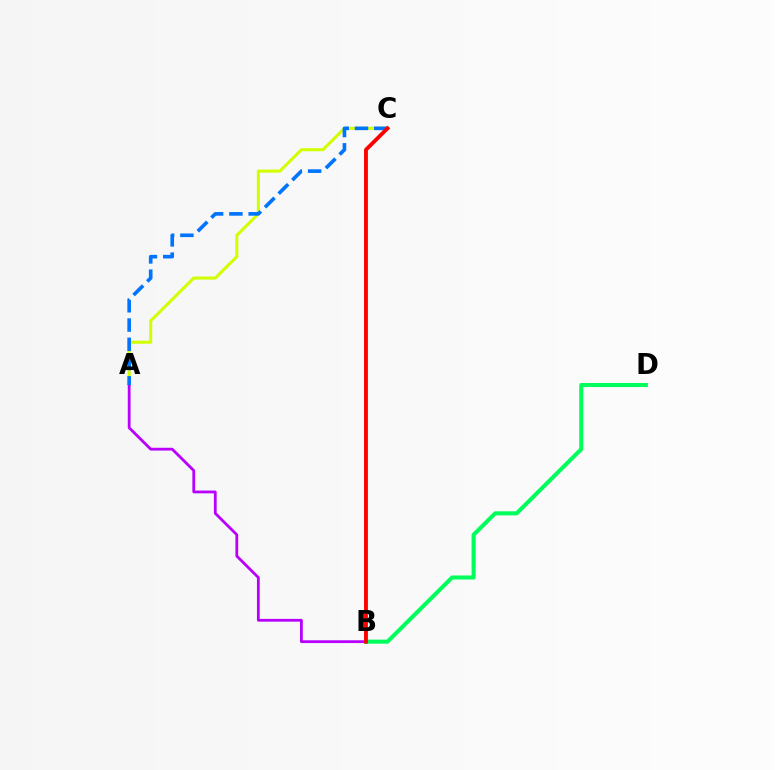{('A', 'C'): [{'color': '#d1ff00', 'line_style': 'solid', 'thickness': 2.19}, {'color': '#0074ff', 'line_style': 'dashed', 'thickness': 2.62}], ('A', 'B'): [{'color': '#b900ff', 'line_style': 'solid', 'thickness': 2.0}], ('B', 'D'): [{'color': '#00ff5c', 'line_style': 'solid', 'thickness': 2.92}], ('B', 'C'): [{'color': '#ff0000', 'line_style': 'solid', 'thickness': 2.77}]}